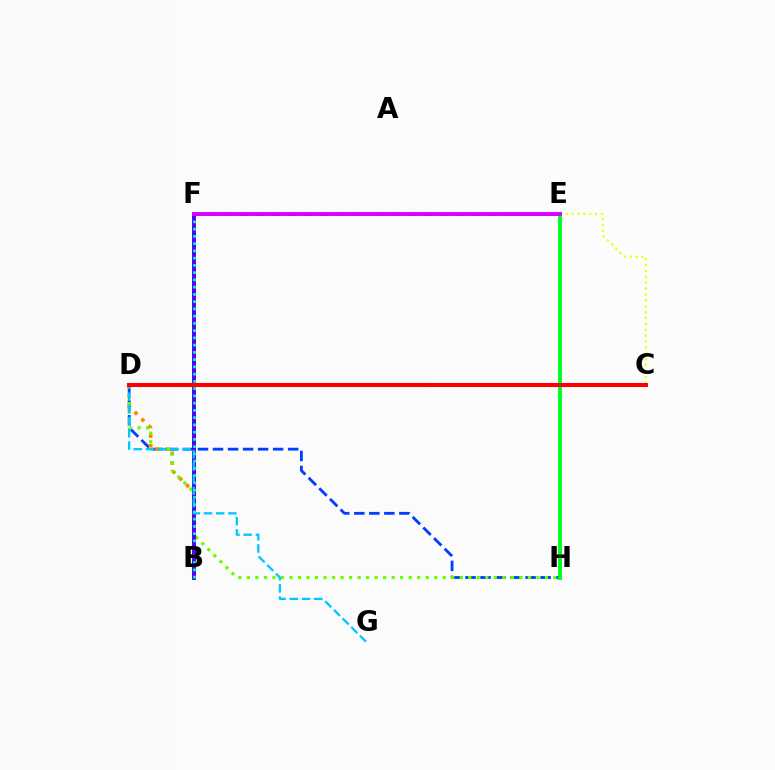{('D', 'H'): [{'color': '#003fff', 'line_style': 'dashed', 'thickness': 2.04}, {'color': '#66ff00', 'line_style': 'dotted', 'thickness': 2.31}], ('B', 'D'): [{'color': '#ff8800', 'line_style': 'dotted', 'thickness': 2.64}], ('E', 'F'): [{'color': '#ff00a0', 'line_style': 'dashed', 'thickness': 2.08}, {'color': '#d600ff', 'line_style': 'solid', 'thickness': 2.82}], ('E', 'H'): [{'color': '#00ff27', 'line_style': 'solid', 'thickness': 2.83}], ('B', 'F'): [{'color': '#4f00ff', 'line_style': 'solid', 'thickness': 2.84}, {'color': '#00ffaf', 'line_style': 'dotted', 'thickness': 1.97}], ('D', 'G'): [{'color': '#00c7ff', 'line_style': 'dashed', 'thickness': 1.66}], ('C', 'E'): [{'color': '#eeff00', 'line_style': 'dotted', 'thickness': 1.6}], ('C', 'D'): [{'color': '#ff0000', 'line_style': 'solid', 'thickness': 2.92}]}